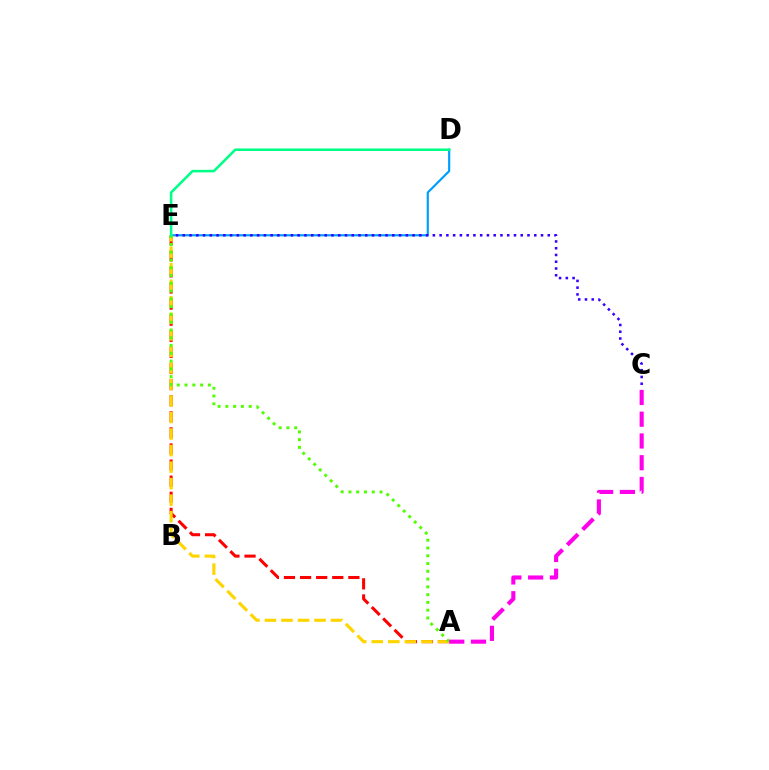{('D', 'E'): [{'color': '#009eff', 'line_style': 'solid', 'thickness': 1.57}, {'color': '#00ff86', 'line_style': 'solid', 'thickness': 1.84}], ('A', 'E'): [{'color': '#ff0000', 'line_style': 'dashed', 'thickness': 2.19}, {'color': '#ffd500', 'line_style': 'dashed', 'thickness': 2.25}, {'color': '#4fff00', 'line_style': 'dotted', 'thickness': 2.11}], ('C', 'E'): [{'color': '#3700ff', 'line_style': 'dotted', 'thickness': 1.84}], ('A', 'C'): [{'color': '#ff00ed', 'line_style': 'dashed', 'thickness': 2.95}]}